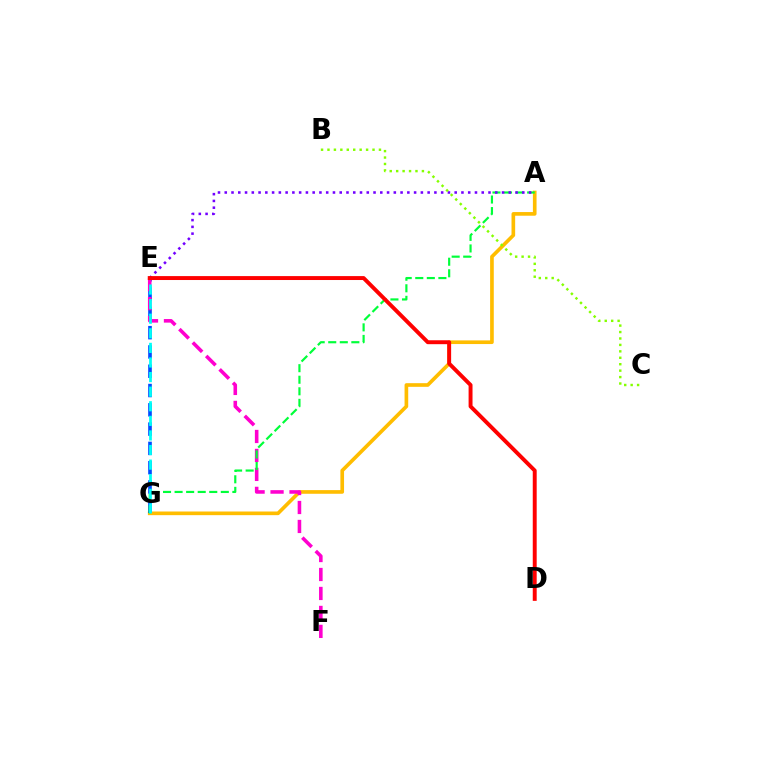{('A', 'G'): [{'color': '#ffbd00', 'line_style': 'solid', 'thickness': 2.63}, {'color': '#00ff39', 'line_style': 'dashed', 'thickness': 1.57}], ('E', 'G'): [{'color': '#004bff', 'line_style': 'dashed', 'thickness': 2.62}, {'color': '#00fff6', 'line_style': 'dashed', 'thickness': 1.98}], ('E', 'F'): [{'color': '#ff00cf', 'line_style': 'dashed', 'thickness': 2.58}], ('A', 'E'): [{'color': '#7200ff', 'line_style': 'dotted', 'thickness': 1.84}], ('B', 'C'): [{'color': '#84ff00', 'line_style': 'dotted', 'thickness': 1.75}], ('D', 'E'): [{'color': '#ff0000', 'line_style': 'solid', 'thickness': 2.83}]}